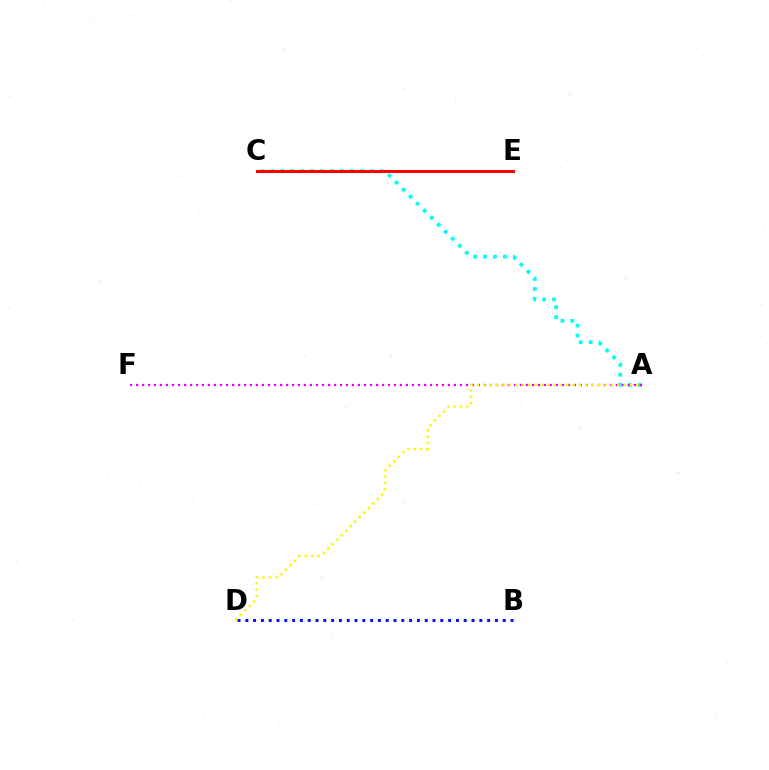{('A', 'C'): [{'color': '#00fff6', 'line_style': 'dotted', 'thickness': 2.7}], ('A', 'F'): [{'color': '#ee00ff', 'line_style': 'dotted', 'thickness': 1.63}], ('B', 'D'): [{'color': '#0010ff', 'line_style': 'dotted', 'thickness': 2.12}], ('A', 'D'): [{'color': '#fcf500', 'line_style': 'dotted', 'thickness': 1.73}], ('C', 'E'): [{'color': '#08ff00', 'line_style': 'dotted', 'thickness': 1.94}, {'color': '#ff0000', 'line_style': 'solid', 'thickness': 2.15}]}